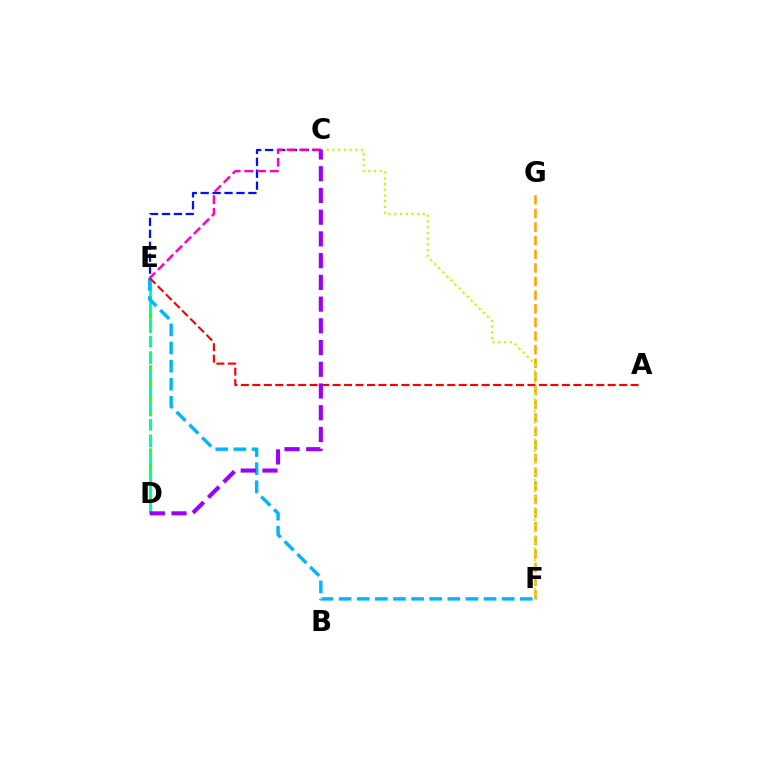{('D', 'E'): [{'color': '#08ff00', 'line_style': 'dashed', 'thickness': 1.88}, {'color': '#00ff9d', 'line_style': 'dashed', 'thickness': 2.26}], ('F', 'G'): [{'color': '#ffa500', 'line_style': 'dashed', 'thickness': 1.85}], ('C', 'E'): [{'color': '#0010ff', 'line_style': 'dashed', 'thickness': 1.62}, {'color': '#ff00bd', 'line_style': 'dashed', 'thickness': 1.73}], ('E', 'F'): [{'color': '#00b5ff', 'line_style': 'dashed', 'thickness': 2.46}], ('C', 'F'): [{'color': '#b3ff00', 'line_style': 'dotted', 'thickness': 1.56}], ('A', 'E'): [{'color': '#ff0000', 'line_style': 'dashed', 'thickness': 1.56}], ('C', 'D'): [{'color': '#9b00ff', 'line_style': 'dashed', 'thickness': 2.95}]}